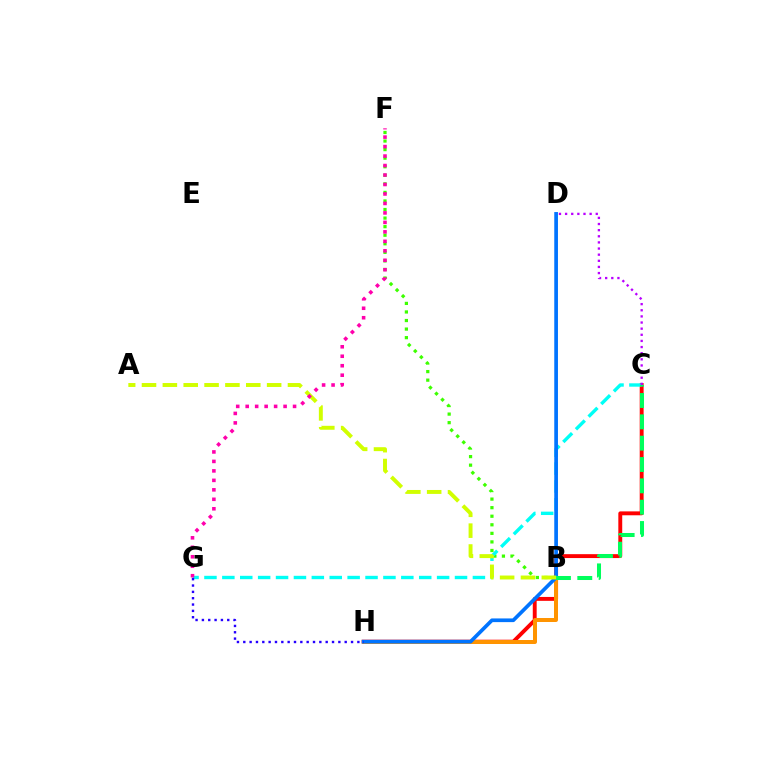{('C', 'H'): [{'color': '#ff0000', 'line_style': 'solid', 'thickness': 2.8}], ('B', 'F'): [{'color': '#3dff00', 'line_style': 'dotted', 'thickness': 2.33}], ('B', 'H'): [{'color': '#ff9400', 'line_style': 'solid', 'thickness': 2.87}], ('C', 'G'): [{'color': '#00fff6', 'line_style': 'dashed', 'thickness': 2.43}], ('D', 'H'): [{'color': '#0074ff', 'line_style': 'solid', 'thickness': 2.66}], ('B', 'C'): [{'color': '#00ff5c', 'line_style': 'dashed', 'thickness': 2.9}], ('G', 'H'): [{'color': '#2500ff', 'line_style': 'dotted', 'thickness': 1.72}], ('A', 'B'): [{'color': '#d1ff00', 'line_style': 'dashed', 'thickness': 2.83}], ('F', 'G'): [{'color': '#ff00ac', 'line_style': 'dotted', 'thickness': 2.57}], ('C', 'D'): [{'color': '#b900ff', 'line_style': 'dotted', 'thickness': 1.67}]}